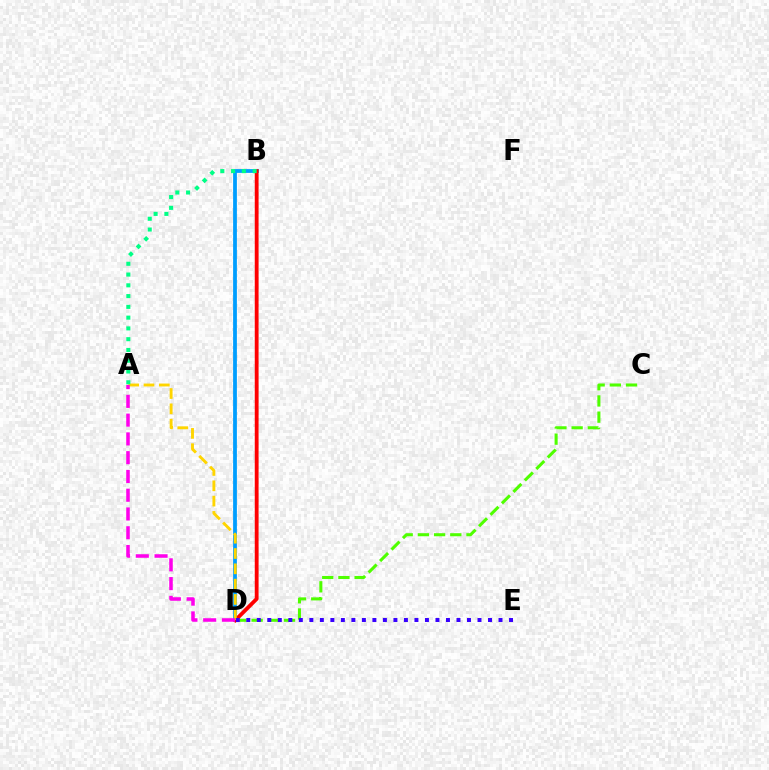{('C', 'D'): [{'color': '#4fff00', 'line_style': 'dashed', 'thickness': 2.2}], ('B', 'D'): [{'color': '#009eff', 'line_style': 'solid', 'thickness': 2.72}, {'color': '#ff0000', 'line_style': 'solid', 'thickness': 2.75}], ('A', 'D'): [{'color': '#ffd500', 'line_style': 'dashed', 'thickness': 2.08}, {'color': '#ff00ed', 'line_style': 'dashed', 'thickness': 2.55}], ('D', 'E'): [{'color': '#3700ff', 'line_style': 'dotted', 'thickness': 2.86}], ('A', 'B'): [{'color': '#00ff86', 'line_style': 'dotted', 'thickness': 2.93}]}